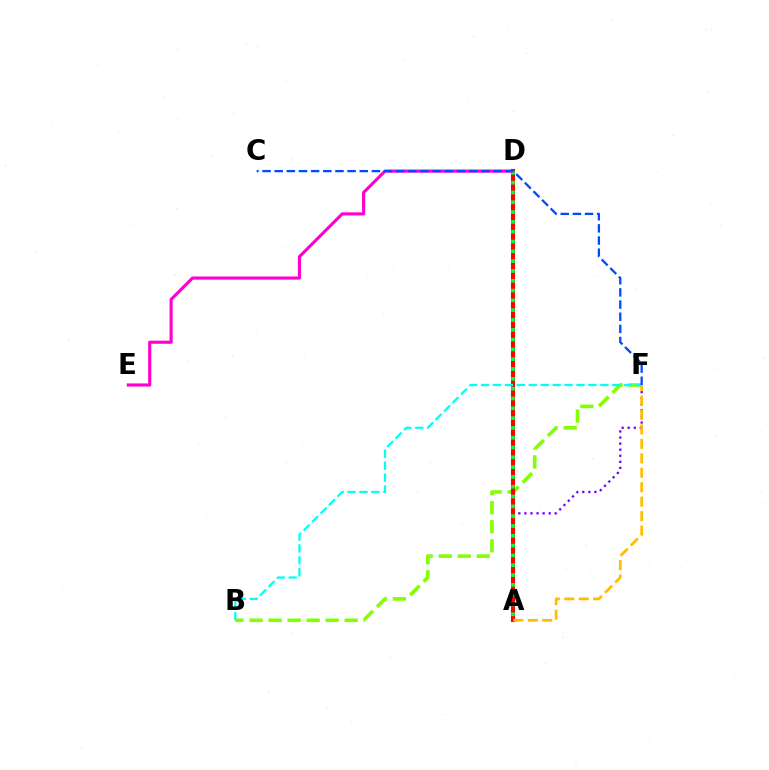{('D', 'E'): [{'color': '#ff00cf', 'line_style': 'solid', 'thickness': 2.26}], ('B', 'F'): [{'color': '#84ff00', 'line_style': 'dashed', 'thickness': 2.58}, {'color': '#00fff6', 'line_style': 'dashed', 'thickness': 1.62}], ('A', 'F'): [{'color': '#7200ff', 'line_style': 'dotted', 'thickness': 1.65}, {'color': '#ffbd00', 'line_style': 'dashed', 'thickness': 1.96}], ('A', 'D'): [{'color': '#ff0000', 'line_style': 'solid', 'thickness': 2.95}, {'color': '#00ff39', 'line_style': 'dotted', 'thickness': 2.67}], ('C', 'F'): [{'color': '#004bff', 'line_style': 'dashed', 'thickness': 1.65}]}